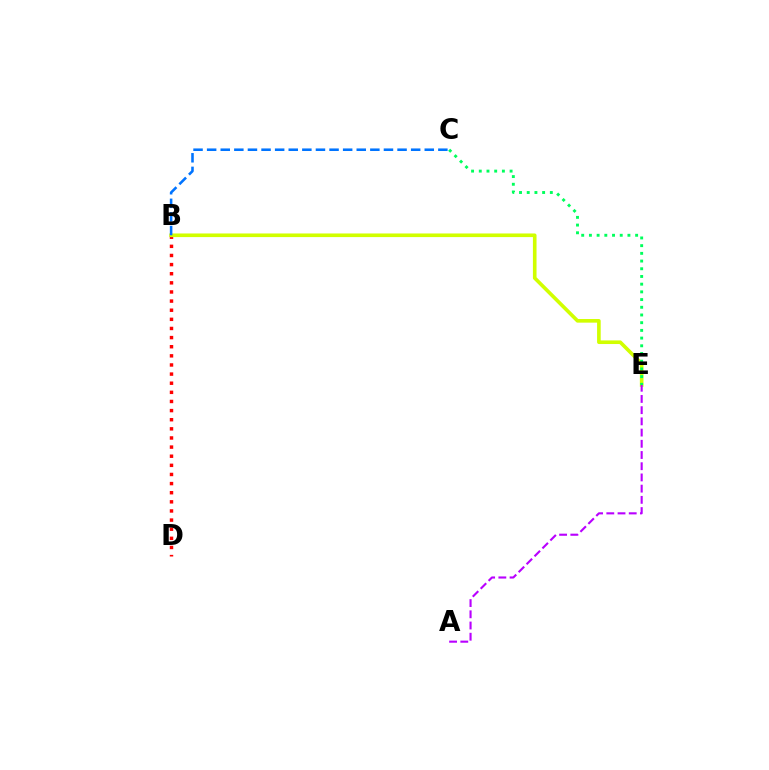{('B', 'D'): [{'color': '#ff0000', 'line_style': 'dotted', 'thickness': 2.48}], ('B', 'E'): [{'color': '#d1ff00', 'line_style': 'solid', 'thickness': 2.61}], ('C', 'E'): [{'color': '#00ff5c', 'line_style': 'dotted', 'thickness': 2.09}], ('B', 'C'): [{'color': '#0074ff', 'line_style': 'dashed', 'thickness': 1.85}], ('A', 'E'): [{'color': '#b900ff', 'line_style': 'dashed', 'thickness': 1.52}]}